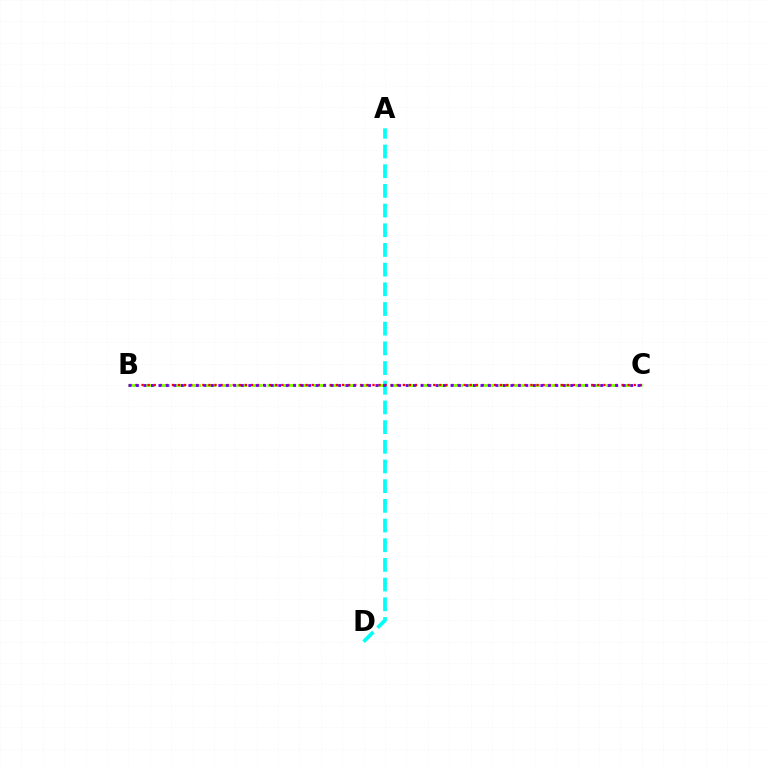{('A', 'D'): [{'color': '#00fff6', 'line_style': 'dashed', 'thickness': 2.67}], ('B', 'C'): [{'color': '#84ff00', 'line_style': 'dashed', 'thickness': 2.09}, {'color': '#ff0000', 'line_style': 'dotted', 'thickness': 1.65}, {'color': '#7200ff', 'line_style': 'dotted', 'thickness': 2.03}]}